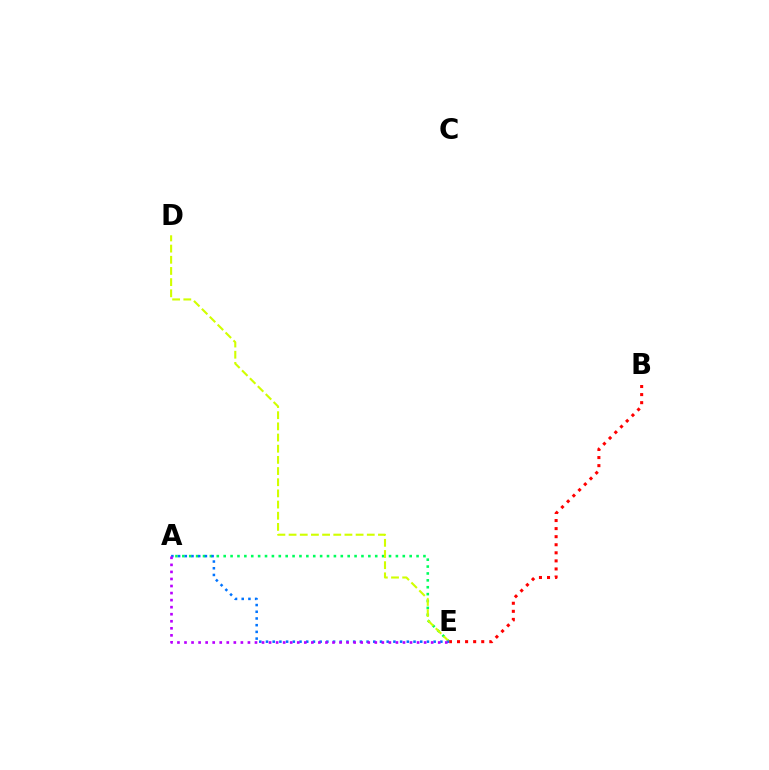{('A', 'E'): [{'color': '#00ff5c', 'line_style': 'dotted', 'thickness': 1.87}, {'color': '#0074ff', 'line_style': 'dotted', 'thickness': 1.82}, {'color': '#b900ff', 'line_style': 'dotted', 'thickness': 1.91}], ('D', 'E'): [{'color': '#d1ff00', 'line_style': 'dashed', 'thickness': 1.52}], ('B', 'E'): [{'color': '#ff0000', 'line_style': 'dotted', 'thickness': 2.19}]}